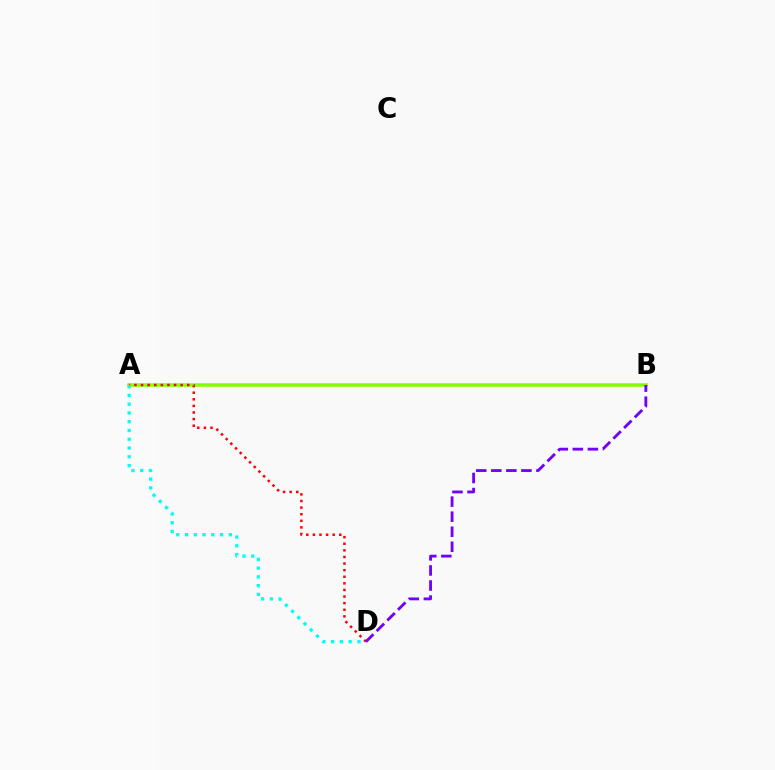{('A', 'B'): [{'color': '#84ff00', 'line_style': 'solid', 'thickness': 2.53}], ('A', 'D'): [{'color': '#ff0000', 'line_style': 'dotted', 'thickness': 1.79}, {'color': '#00fff6', 'line_style': 'dotted', 'thickness': 2.38}], ('B', 'D'): [{'color': '#7200ff', 'line_style': 'dashed', 'thickness': 2.05}]}